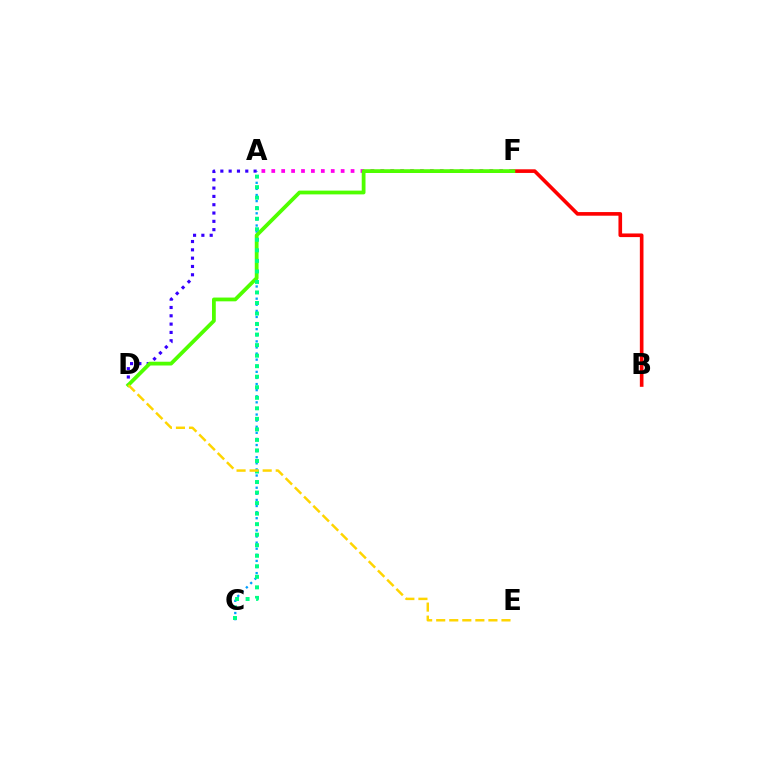{('B', 'F'): [{'color': '#ff0000', 'line_style': 'solid', 'thickness': 2.62}], ('A', 'C'): [{'color': '#009eff', 'line_style': 'dotted', 'thickness': 1.66}, {'color': '#00ff86', 'line_style': 'dotted', 'thickness': 2.86}], ('A', 'D'): [{'color': '#3700ff', 'line_style': 'dotted', 'thickness': 2.26}], ('A', 'F'): [{'color': '#ff00ed', 'line_style': 'dotted', 'thickness': 2.69}], ('D', 'F'): [{'color': '#4fff00', 'line_style': 'solid', 'thickness': 2.72}], ('D', 'E'): [{'color': '#ffd500', 'line_style': 'dashed', 'thickness': 1.77}]}